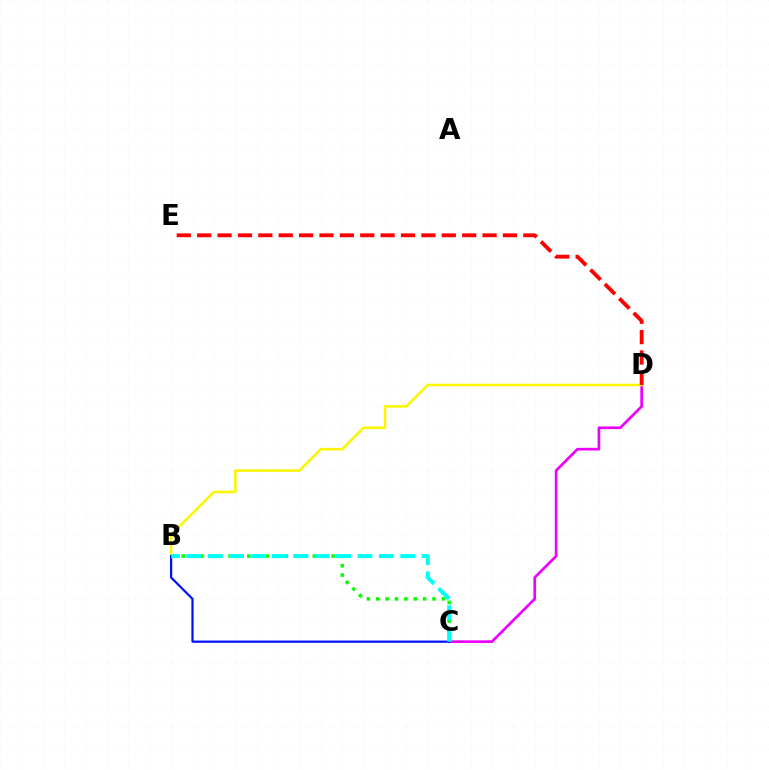{('C', 'D'): [{'color': '#ee00ff', 'line_style': 'solid', 'thickness': 1.94}], ('B', 'D'): [{'color': '#fcf500', 'line_style': 'solid', 'thickness': 1.84}], ('B', 'C'): [{'color': '#08ff00', 'line_style': 'dotted', 'thickness': 2.55}, {'color': '#0010ff', 'line_style': 'solid', 'thickness': 1.6}, {'color': '#00fff6', 'line_style': 'dashed', 'thickness': 2.91}], ('D', 'E'): [{'color': '#ff0000', 'line_style': 'dashed', 'thickness': 2.77}]}